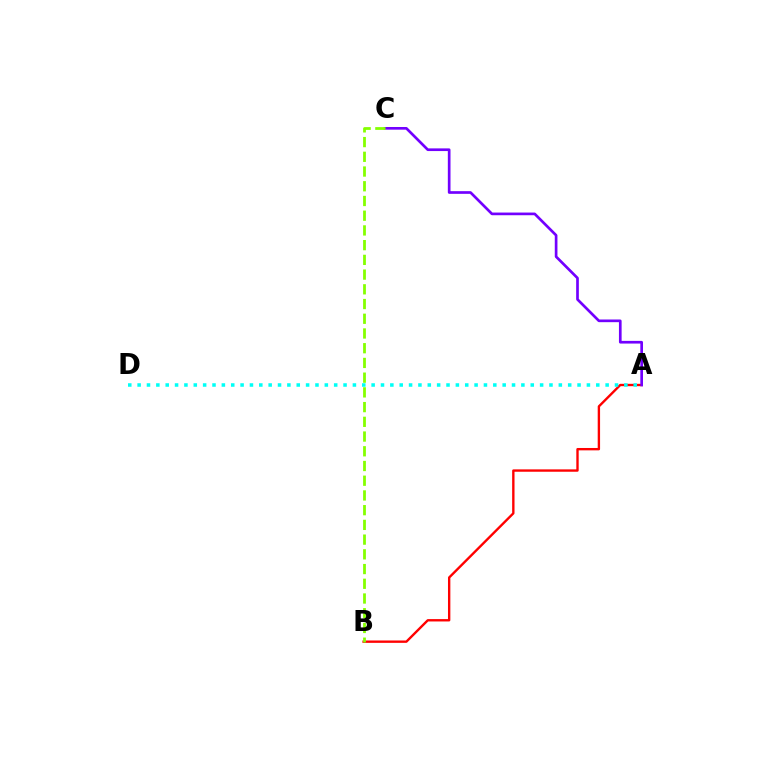{('A', 'B'): [{'color': '#ff0000', 'line_style': 'solid', 'thickness': 1.71}], ('A', 'D'): [{'color': '#00fff6', 'line_style': 'dotted', 'thickness': 2.54}], ('A', 'C'): [{'color': '#7200ff', 'line_style': 'solid', 'thickness': 1.93}], ('B', 'C'): [{'color': '#84ff00', 'line_style': 'dashed', 'thickness': 2.0}]}